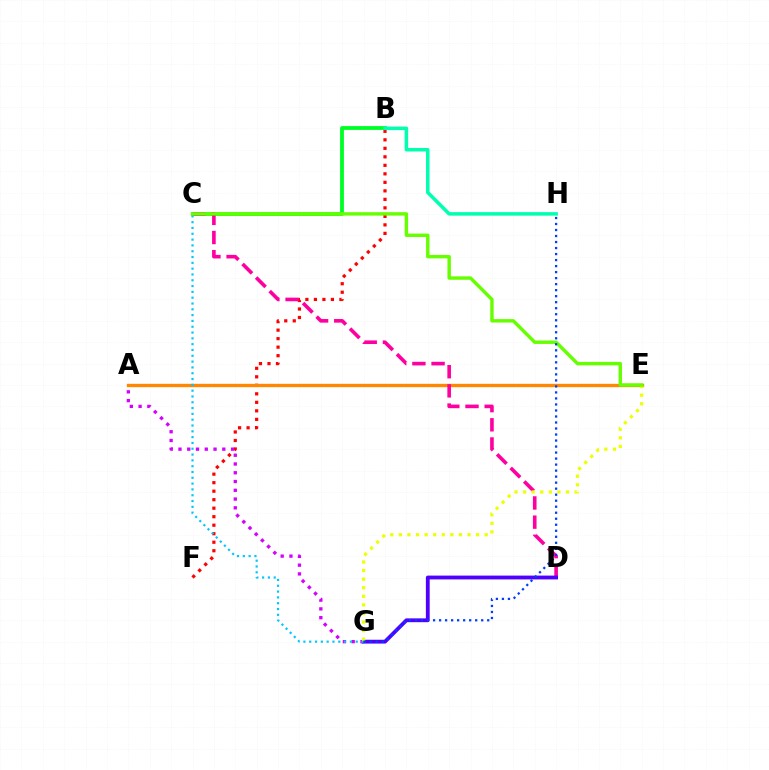{('B', 'C'): [{'color': '#00ff27', 'line_style': 'solid', 'thickness': 2.76}], ('B', 'F'): [{'color': '#ff0000', 'line_style': 'dotted', 'thickness': 2.31}], ('A', 'G'): [{'color': '#d600ff', 'line_style': 'dotted', 'thickness': 2.38}], ('A', 'E'): [{'color': '#ff8800', 'line_style': 'solid', 'thickness': 2.4}], ('C', 'D'): [{'color': '#ff00a0', 'line_style': 'dashed', 'thickness': 2.61}], ('D', 'G'): [{'color': '#4f00ff', 'line_style': 'solid', 'thickness': 2.74}], ('C', 'G'): [{'color': '#00c7ff', 'line_style': 'dotted', 'thickness': 1.58}], ('E', 'G'): [{'color': '#eeff00', 'line_style': 'dotted', 'thickness': 2.33}], ('C', 'E'): [{'color': '#66ff00', 'line_style': 'solid', 'thickness': 2.46}], ('B', 'H'): [{'color': '#00ffaf', 'line_style': 'solid', 'thickness': 2.53}], ('G', 'H'): [{'color': '#003fff', 'line_style': 'dotted', 'thickness': 1.63}]}